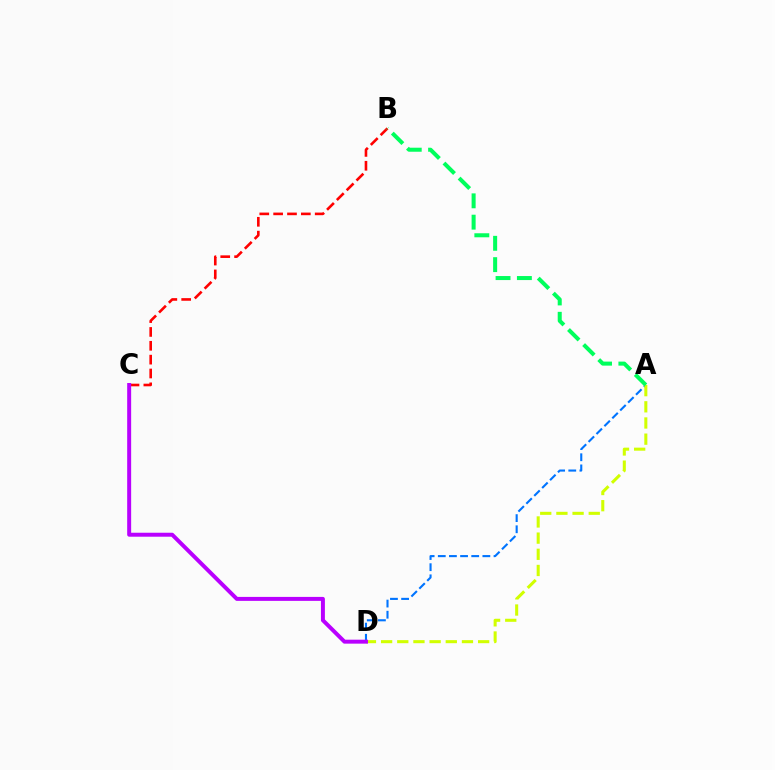{('A', 'D'): [{'color': '#0074ff', 'line_style': 'dashed', 'thickness': 1.51}, {'color': '#d1ff00', 'line_style': 'dashed', 'thickness': 2.2}], ('B', 'C'): [{'color': '#ff0000', 'line_style': 'dashed', 'thickness': 1.88}], ('C', 'D'): [{'color': '#b900ff', 'line_style': 'solid', 'thickness': 2.86}], ('A', 'B'): [{'color': '#00ff5c', 'line_style': 'dashed', 'thickness': 2.9}]}